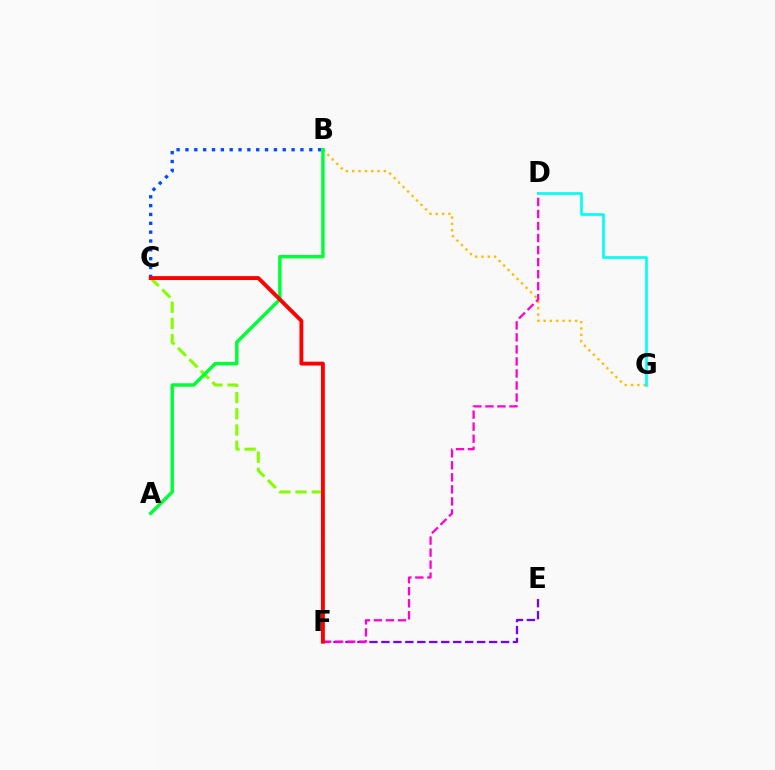{('E', 'F'): [{'color': '#7200ff', 'line_style': 'dashed', 'thickness': 1.63}], ('B', 'G'): [{'color': '#ffbd00', 'line_style': 'dotted', 'thickness': 1.72}], ('D', 'F'): [{'color': '#ff00cf', 'line_style': 'dashed', 'thickness': 1.63}], ('C', 'F'): [{'color': '#84ff00', 'line_style': 'dashed', 'thickness': 2.2}, {'color': '#ff0000', 'line_style': 'solid', 'thickness': 2.8}], ('B', 'C'): [{'color': '#004bff', 'line_style': 'dotted', 'thickness': 2.4}], ('A', 'B'): [{'color': '#00ff39', 'line_style': 'solid', 'thickness': 2.49}], ('D', 'G'): [{'color': '#00fff6', 'line_style': 'solid', 'thickness': 1.92}]}